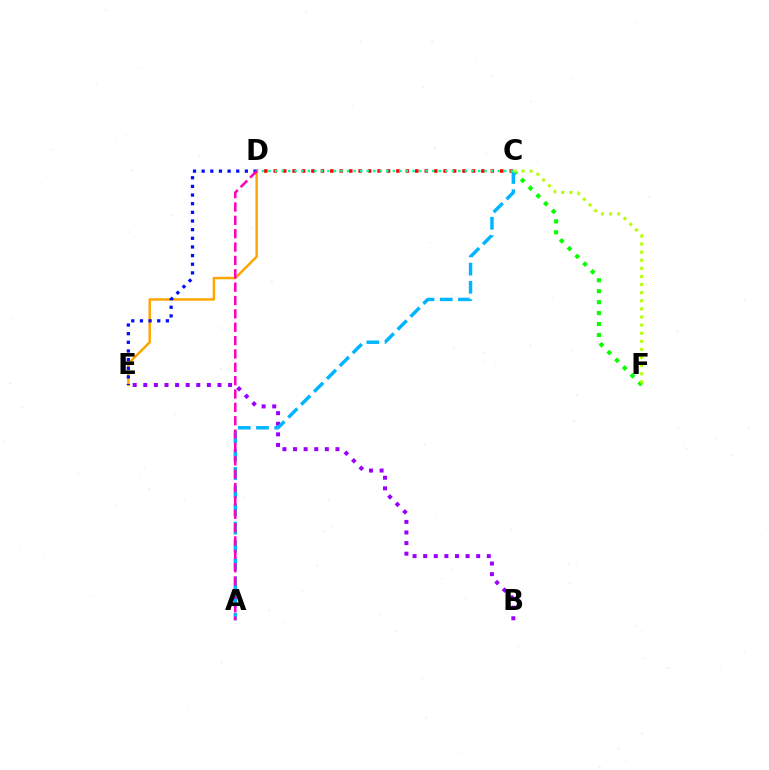{('C', 'F'): [{'color': '#08ff00', 'line_style': 'dotted', 'thickness': 2.97}, {'color': '#b3ff00', 'line_style': 'dotted', 'thickness': 2.2}], ('C', 'D'): [{'color': '#ff0000', 'line_style': 'dotted', 'thickness': 2.56}, {'color': '#00ff9d', 'line_style': 'dotted', 'thickness': 1.78}], ('D', 'E'): [{'color': '#ffa500', 'line_style': 'solid', 'thickness': 1.78}, {'color': '#0010ff', 'line_style': 'dotted', 'thickness': 2.35}], ('B', 'E'): [{'color': '#9b00ff', 'line_style': 'dotted', 'thickness': 2.88}], ('A', 'C'): [{'color': '#00b5ff', 'line_style': 'dashed', 'thickness': 2.48}], ('A', 'D'): [{'color': '#ff00bd', 'line_style': 'dashed', 'thickness': 1.81}]}